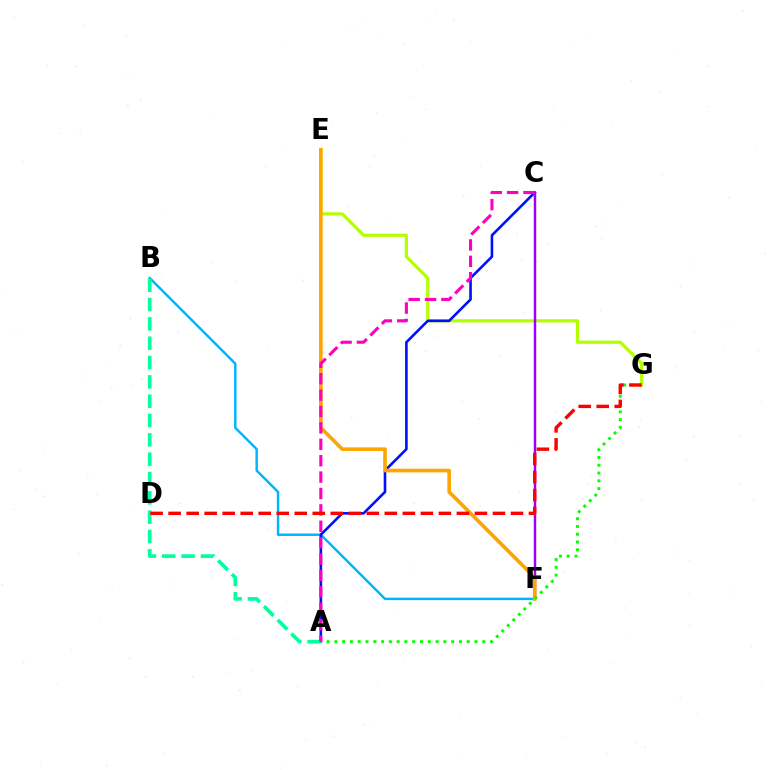{('E', 'G'): [{'color': '#b3ff00', 'line_style': 'solid', 'thickness': 2.3}], ('B', 'F'): [{'color': '#00b5ff', 'line_style': 'solid', 'thickness': 1.77}], ('A', 'C'): [{'color': '#0010ff', 'line_style': 'solid', 'thickness': 1.88}, {'color': '#ff00bd', 'line_style': 'dashed', 'thickness': 2.23}], ('C', 'F'): [{'color': '#9b00ff', 'line_style': 'solid', 'thickness': 1.76}], ('A', 'B'): [{'color': '#00ff9d', 'line_style': 'dashed', 'thickness': 2.63}], ('E', 'F'): [{'color': '#ffa500', 'line_style': 'solid', 'thickness': 2.63}], ('A', 'G'): [{'color': '#08ff00', 'line_style': 'dotted', 'thickness': 2.12}], ('D', 'G'): [{'color': '#ff0000', 'line_style': 'dashed', 'thickness': 2.45}]}